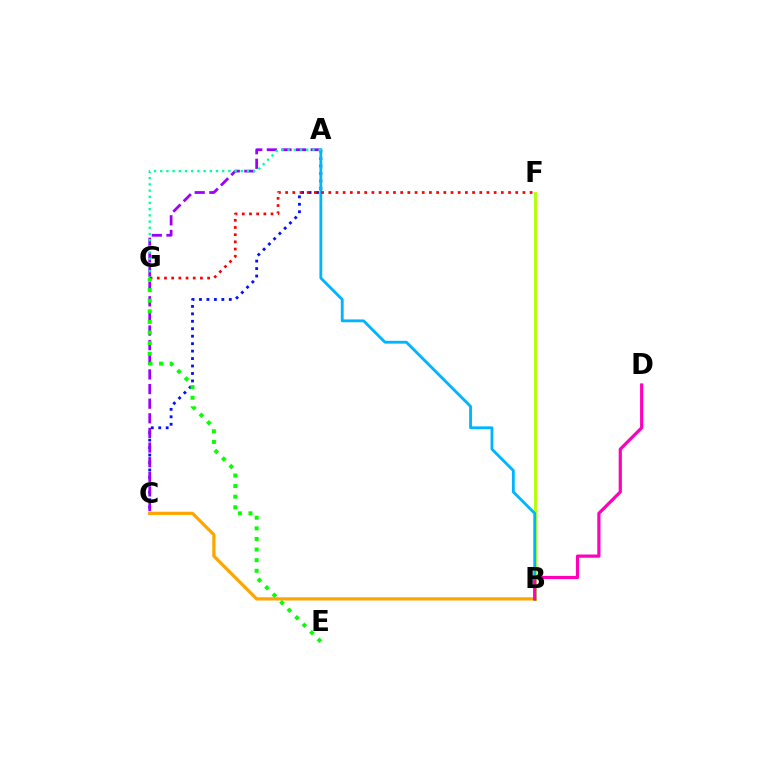{('B', 'F'): [{'color': '#b3ff00', 'line_style': 'solid', 'thickness': 2.04}], ('A', 'C'): [{'color': '#0010ff', 'line_style': 'dotted', 'thickness': 2.03}, {'color': '#9b00ff', 'line_style': 'dashed', 'thickness': 1.99}], ('B', 'C'): [{'color': '#ffa500', 'line_style': 'solid', 'thickness': 2.32}], ('A', 'B'): [{'color': '#00b5ff', 'line_style': 'solid', 'thickness': 2.04}], ('B', 'D'): [{'color': '#ff00bd', 'line_style': 'solid', 'thickness': 2.29}], ('A', 'G'): [{'color': '#00ff9d', 'line_style': 'dotted', 'thickness': 1.68}], ('F', 'G'): [{'color': '#ff0000', 'line_style': 'dotted', 'thickness': 1.95}], ('E', 'G'): [{'color': '#08ff00', 'line_style': 'dotted', 'thickness': 2.88}]}